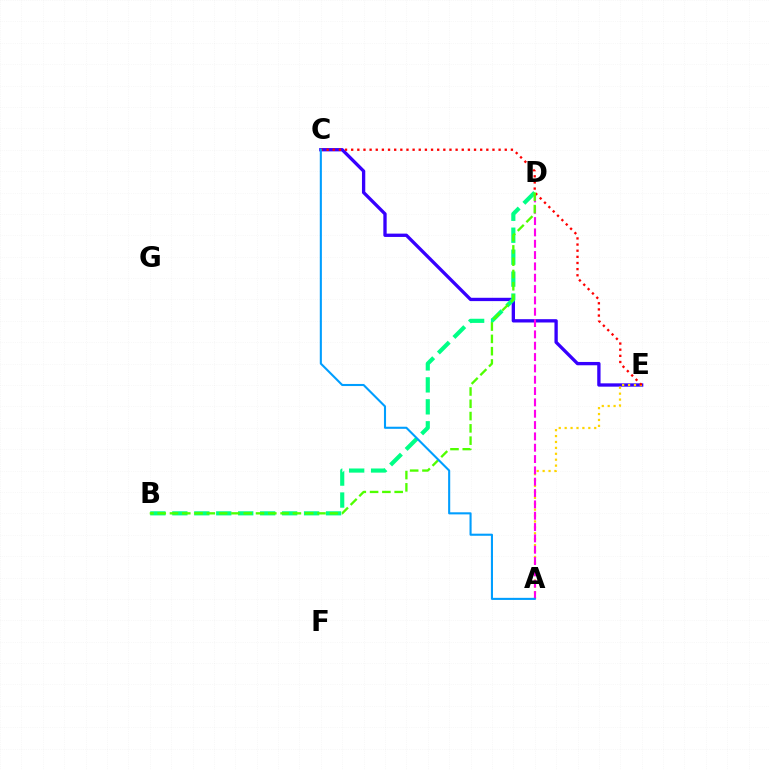{('C', 'E'): [{'color': '#3700ff', 'line_style': 'solid', 'thickness': 2.39}, {'color': '#ff0000', 'line_style': 'dotted', 'thickness': 1.67}], ('A', 'E'): [{'color': '#ffd500', 'line_style': 'dotted', 'thickness': 1.61}], ('A', 'D'): [{'color': '#ff00ed', 'line_style': 'dashed', 'thickness': 1.54}], ('B', 'D'): [{'color': '#00ff86', 'line_style': 'dashed', 'thickness': 2.98}, {'color': '#4fff00', 'line_style': 'dashed', 'thickness': 1.67}], ('A', 'C'): [{'color': '#009eff', 'line_style': 'solid', 'thickness': 1.51}]}